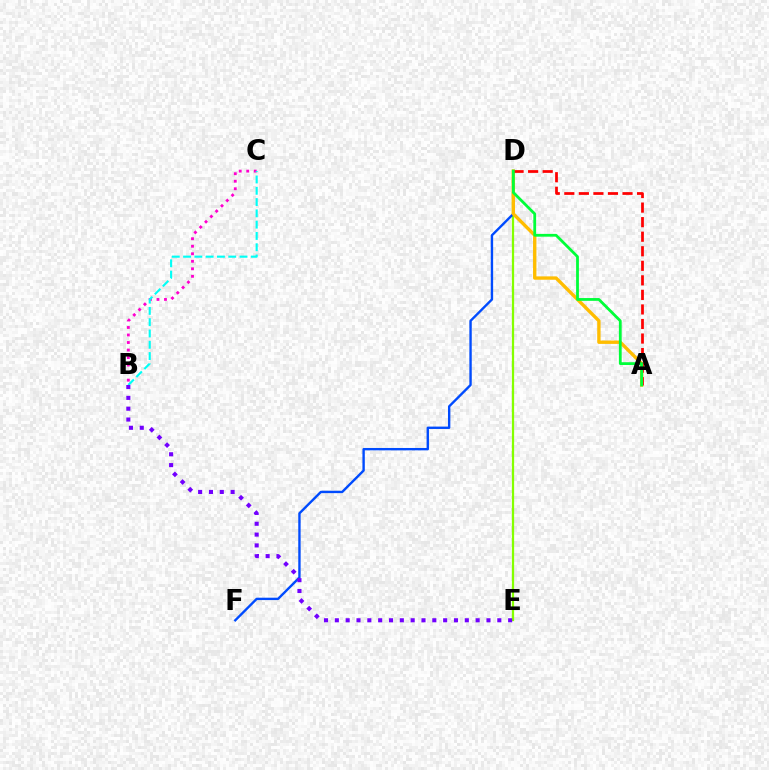{('D', 'E'): [{'color': '#84ff00', 'line_style': 'solid', 'thickness': 1.63}], ('D', 'F'): [{'color': '#004bff', 'line_style': 'solid', 'thickness': 1.71}], ('A', 'D'): [{'color': '#ffbd00', 'line_style': 'solid', 'thickness': 2.42}, {'color': '#ff0000', 'line_style': 'dashed', 'thickness': 1.98}, {'color': '#00ff39', 'line_style': 'solid', 'thickness': 2.01}], ('B', 'C'): [{'color': '#ff00cf', 'line_style': 'dotted', 'thickness': 2.04}, {'color': '#00fff6', 'line_style': 'dashed', 'thickness': 1.53}], ('B', 'E'): [{'color': '#7200ff', 'line_style': 'dotted', 'thickness': 2.94}]}